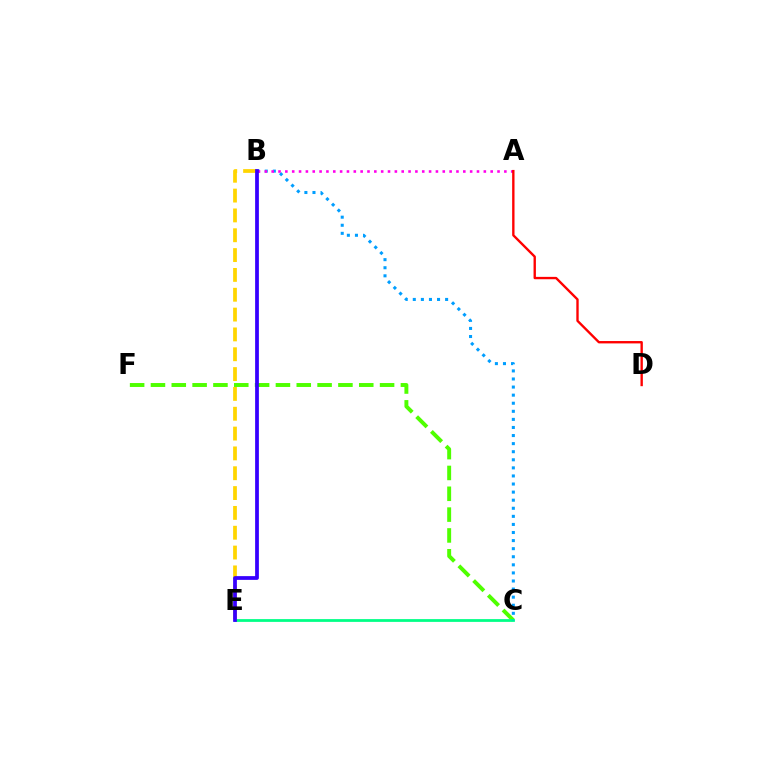{('C', 'F'): [{'color': '#4fff00', 'line_style': 'dashed', 'thickness': 2.83}], ('C', 'E'): [{'color': '#00ff86', 'line_style': 'solid', 'thickness': 2.0}], ('B', 'C'): [{'color': '#009eff', 'line_style': 'dotted', 'thickness': 2.2}], ('A', 'B'): [{'color': '#ff00ed', 'line_style': 'dotted', 'thickness': 1.86}], ('A', 'D'): [{'color': '#ff0000', 'line_style': 'solid', 'thickness': 1.7}], ('B', 'E'): [{'color': '#ffd500', 'line_style': 'dashed', 'thickness': 2.69}, {'color': '#3700ff', 'line_style': 'solid', 'thickness': 2.7}]}